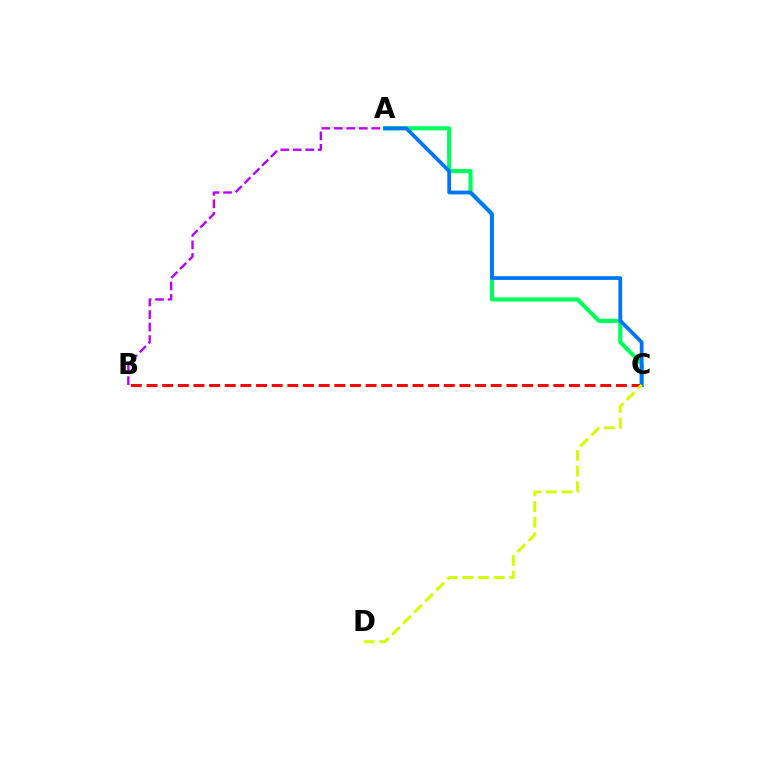{('A', 'C'): [{'color': '#00ff5c', 'line_style': 'solid', 'thickness': 2.98}, {'color': '#0074ff', 'line_style': 'solid', 'thickness': 2.7}], ('A', 'B'): [{'color': '#b900ff', 'line_style': 'dashed', 'thickness': 1.7}], ('B', 'C'): [{'color': '#ff0000', 'line_style': 'dashed', 'thickness': 2.13}], ('C', 'D'): [{'color': '#d1ff00', 'line_style': 'dashed', 'thickness': 2.13}]}